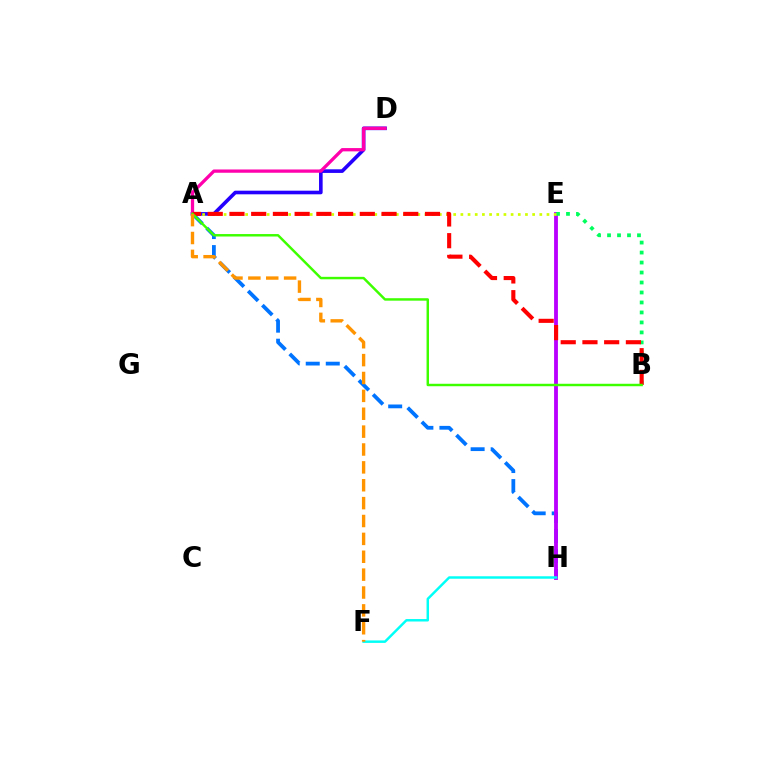{('A', 'H'): [{'color': '#0074ff', 'line_style': 'dashed', 'thickness': 2.72}], ('A', 'D'): [{'color': '#2500ff', 'line_style': 'solid', 'thickness': 2.61}, {'color': '#ff00ac', 'line_style': 'solid', 'thickness': 2.36}], ('E', 'H'): [{'color': '#b900ff', 'line_style': 'solid', 'thickness': 2.76}], ('B', 'E'): [{'color': '#00ff5c', 'line_style': 'dotted', 'thickness': 2.71}], ('A', 'E'): [{'color': '#d1ff00', 'line_style': 'dotted', 'thickness': 1.95}], ('F', 'H'): [{'color': '#00fff6', 'line_style': 'solid', 'thickness': 1.77}], ('A', 'B'): [{'color': '#ff0000', 'line_style': 'dashed', 'thickness': 2.95}, {'color': '#3dff00', 'line_style': 'solid', 'thickness': 1.77}], ('A', 'F'): [{'color': '#ff9400', 'line_style': 'dashed', 'thickness': 2.43}]}